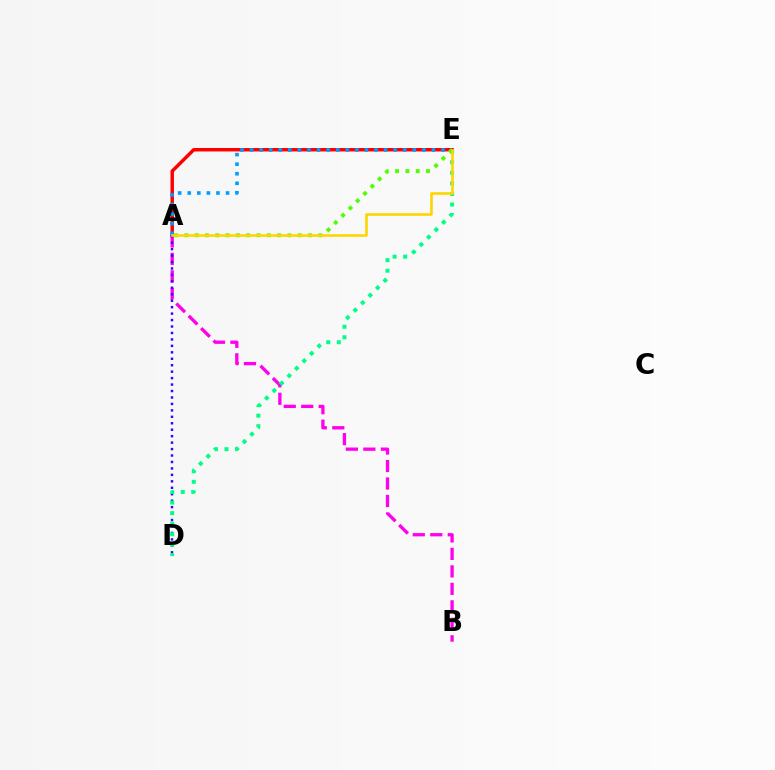{('A', 'B'): [{'color': '#ff00ed', 'line_style': 'dashed', 'thickness': 2.38}], ('A', 'E'): [{'color': '#ff0000', 'line_style': 'solid', 'thickness': 2.49}, {'color': '#009eff', 'line_style': 'dotted', 'thickness': 2.6}, {'color': '#4fff00', 'line_style': 'dotted', 'thickness': 2.8}, {'color': '#ffd500', 'line_style': 'solid', 'thickness': 1.88}], ('A', 'D'): [{'color': '#3700ff', 'line_style': 'dotted', 'thickness': 1.75}], ('D', 'E'): [{'color': '#00ff86', 'line_style': 'dotted', 'thickness': 2.87}]}